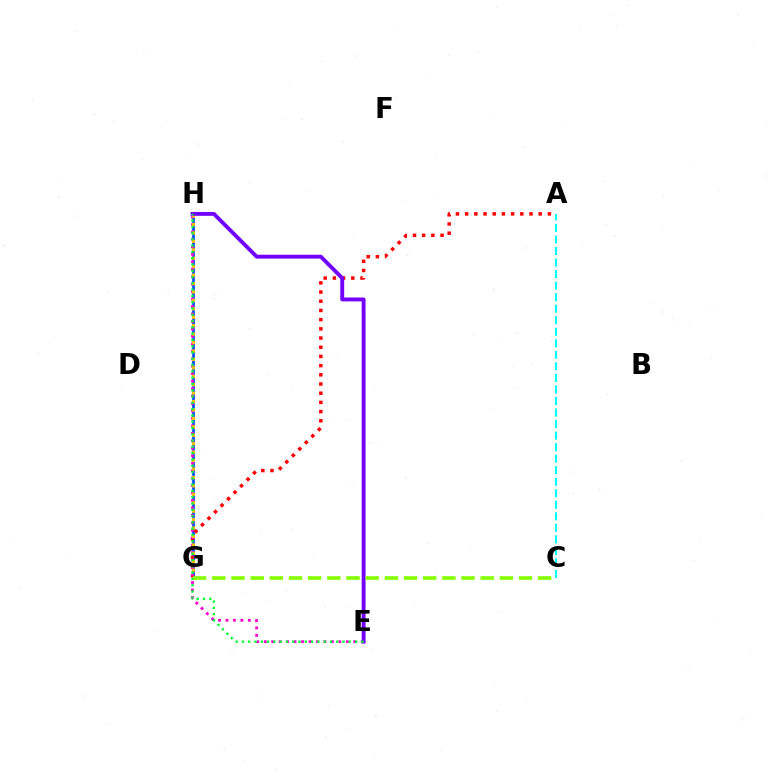{('G', 'H'): [{'color': '#004bff', 'line_style': 'solid', 'thickness': 1.93}, {'color': '#ffbd00', 'line_style': 'dotted', 'thickness': 2.29}], ('A', 'G'): [{'color': '#ff0000', 'line_style': 'dotted', 'thickness': 2.5}], ('E', 'H'): [{'color': '#ff00cf', 'line_style': 'dotted', 'thickness': 2.03}, {'color': '#7200ff', 'line_style': 'solid', 'thickness': 2.8}, {'color': '#00ff39', 'line_style': 'dotted', 'thickness': 1.71}], ('A', 'C'): [{'color': '#00fff6', 'line_style': 'dashed', 'thickness': 1.57}], ('C', 'G'): [{'color': '#84ff00', 'line_style': 'dashed', 'thickness': 2.6}]}